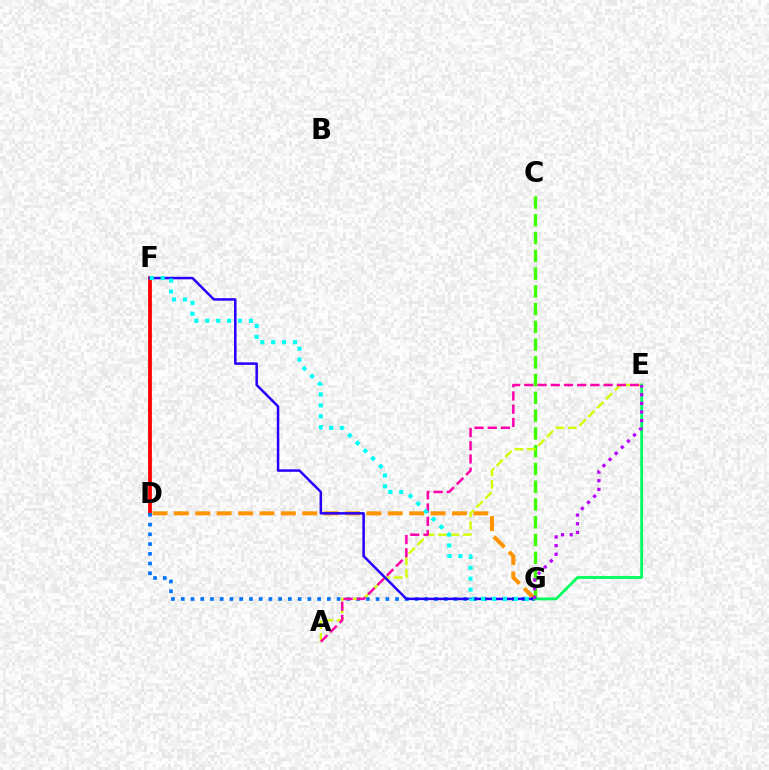{('D', 'G'): [{'color': '#ff9400', 'line_style': 'dashed', 'thickness': 2.91}, {'color': '#0074ff', 'line_style': 'dotted', 'thickness': 2.65}], ('D', 'F'): [{'color': '#ff0000', 'line_style': 'solid', 'thickness': 2.7}], ('C', 'G'): [{'color': '#3dff00', 'line_style': 'dashed', 'thickness': 2.41}], ('A', 'E'): [{'color': '#d1ff00', 'line_style': 'dashed', 'thickness': 1.69}, {'color': '#ff00ac', 'line_style': 'dashed', 'thickness': 1.8}], ('F', 'G'): [{'color': '#2500ff', 'line_style': 'solid', 'thickness': 1.79}, {'color': '#00fff6', 'line_style': 'dotted', 'thickness': 2.97}], ('E', 'G'): [{'color': '#00ff5c', 'line_style': 'solid', 'thickness': 2.02}, {'color': '#b900ff', 'line_style': 'dotted', 'thickness': 2.35}]}